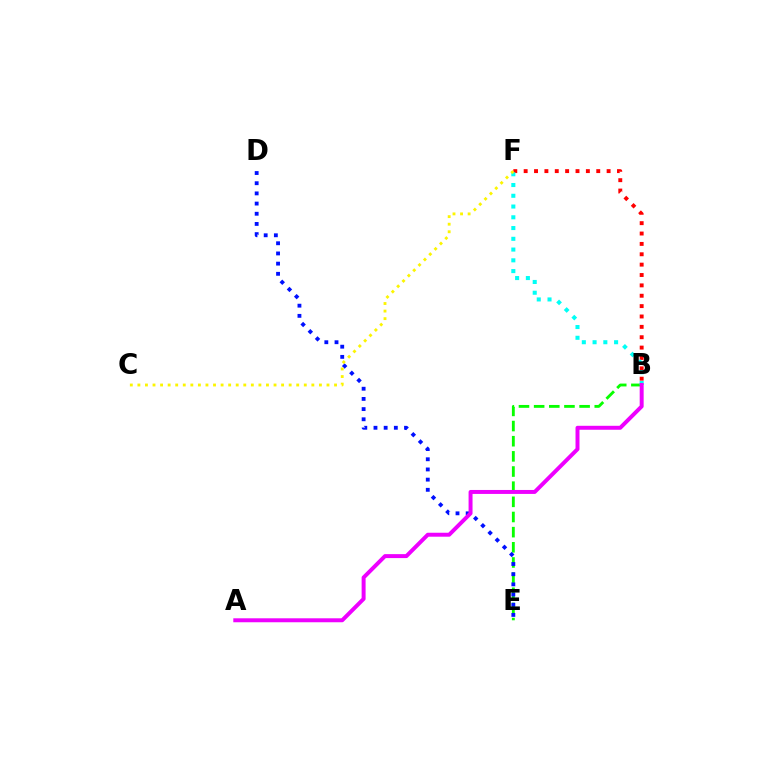{('B', 'E'): [{'color': '#08ff00', 'line_style': 'dashed', 'thickness': 2.06}], ('D', 'E'): [{'color': '#0010ff', 'line_style': 'dotted', 'thickness': 2.77}], ('B', 'F'): [{'color': '#ff0000', 'line_style': 'dotted', 'thickness': 2.82}, {'color': '#00fff6', 'line_style': 'dotted', 'thickness': 2.92}], ('C', 'F'): [{'color': '#fcf500', 'line_style': 'dotted', 'thickness': 2.06}], ('A', 'B'): [{'color': '#ee00ff', 'line_style': 'solid', 'thickness': 2.85}]}